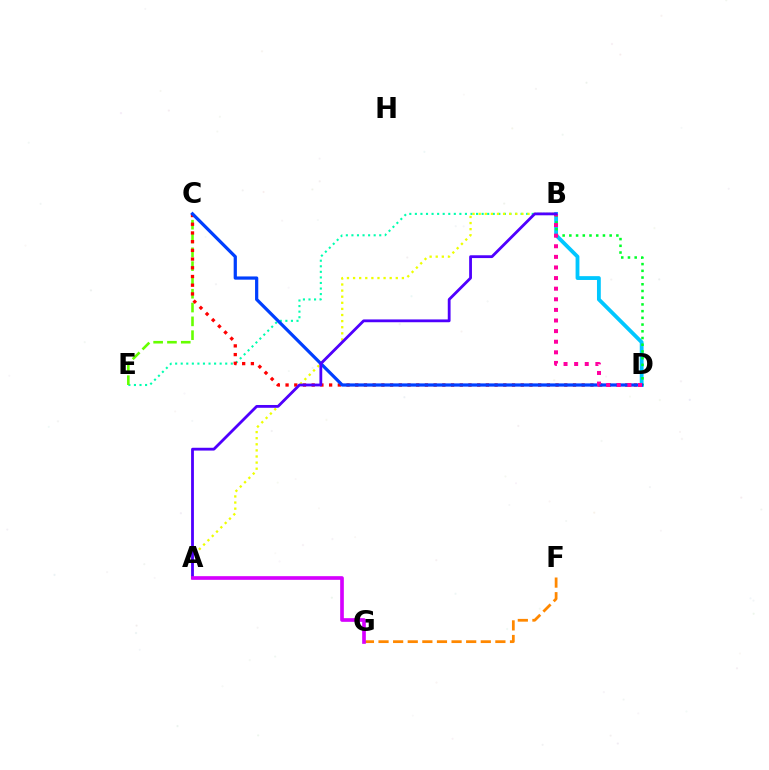{('B', 'D'): [{'color': '#00c7ff', 'line_style': 'solid', 'thickness': 2.75}, {'color': '#00ff27', 'line_style': 'dotted', 'thickness': 1.83}, {'color': '#ff00a0', 'line_style': 'dotted', 'thickness': 2.88}], ('B', 'E'): [{'color': '#00ffaf', 'line_style': 'dotted', 'thickness': 1.51}], ('C', 'E'): [{'color': '#66ff00', 'line_style': 'dashed', 'thickness': 1.88}], ('A', 'B'): [{'color': '#eeff00', 'line_style': 'dotted', 'thickness': 1.66}, {'color': '#4f00ff', 'line_style': 'solid', 'thickness': 2.02}], ('C', 'D'): [{'color': '#ff0000', 'line_style': 'dotted', 'thickness': 2.37}, {'color': '#003fff', 'line_style': 'solid', 'thickness': 2.32}], ('F', 'G'): [{'color': '#ff8800', 'line_style': 'dashed', 'thickness': 1.98}], ('A', 'G'): [{'color': '#d600ff', 'line_style': 'solid', 'thickness': 2.64}]}